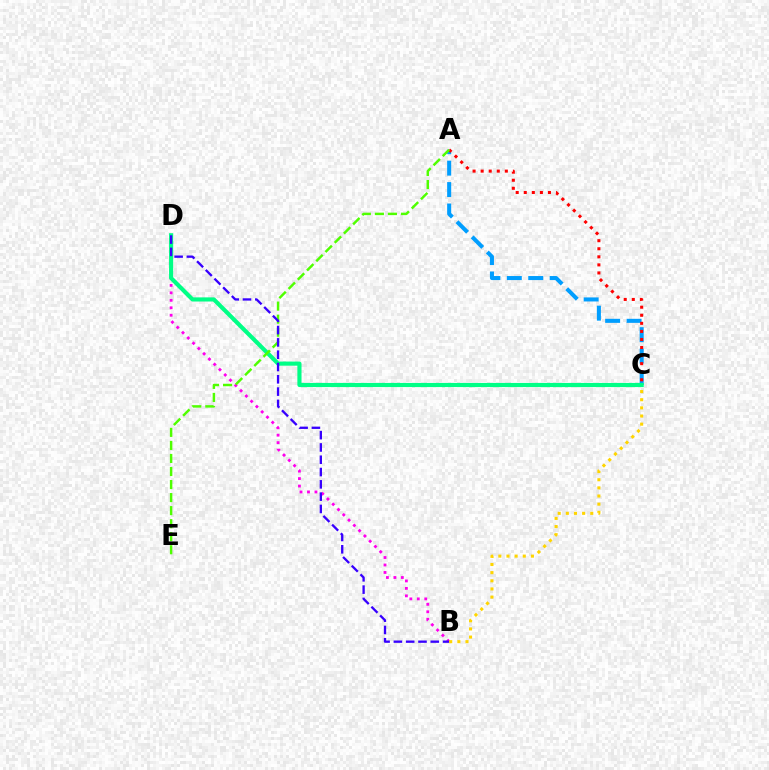{('A', 'C'): [{'color': '#009eff', 'line_style': 'dashed', 'thickness': 2.91}, {'color': '#ff0000', 'line_style': 'dotted', 'thickness': 2.19}], ('B', 'D'): [{'color': '#ff00ed', 'line_style': 'dotted', 'thickness': 2.03}, {'color': '#3700ff', 'line_style': 'dashed', 'thickness': 1.67}], ('C', 'D'): [{'color': '#00ff86', 'line_style': 'solid', 'thickness': 2.98}], ('A', 'E'): [{'color': '#4fff00', 'line_style': 'dashed', 'thickness': 1.77}], ('B', 'C'): [{'color': '#ffd500', 'line_style': 'dotted', 'thickness': 2.21}]}